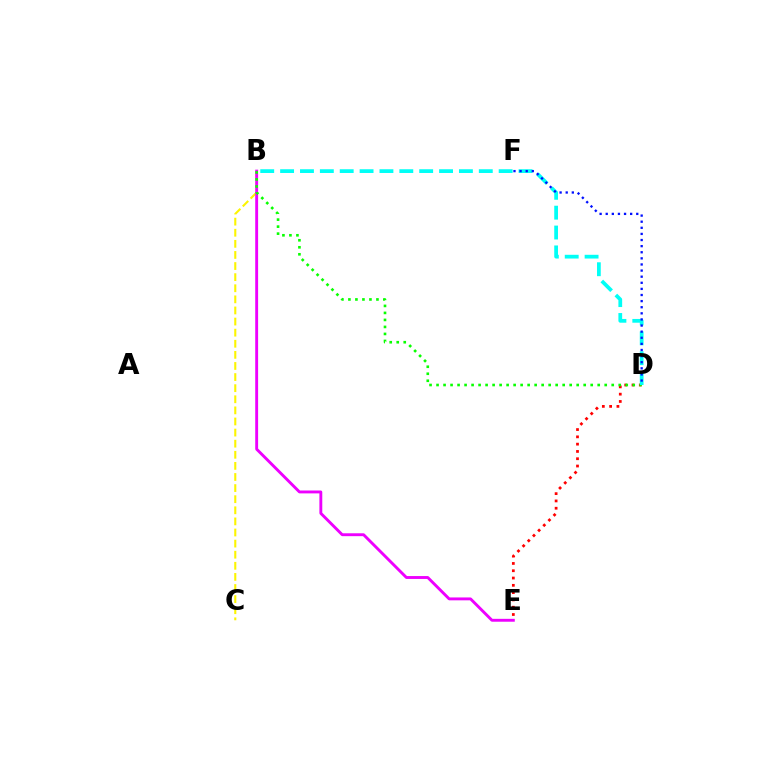{('B', 'C'): [{'color': '#fcf500', 'line_style': 'dashed', 'thickness': 1.51}], ('B', 'E'): [{'color': '#ee00ff', 'line_style': 'solid', 'thickness': 2.08}], ('D', 'E'): [{'color': '#ff0000', 'line_style': 'dotted', 'thickness': 1.98}], ('B', 'D'): [{'color': '#08ff00', 'line_style': 'dotted', 'thickness': 1.9}, {'color': '#00fff6', 'line_style': 'dashed', 'thickness': 2.7}], ('D', 'F'): [{'color': '#0010ff', 'line_style': 'dotted', 'thickness': 1.66}]}